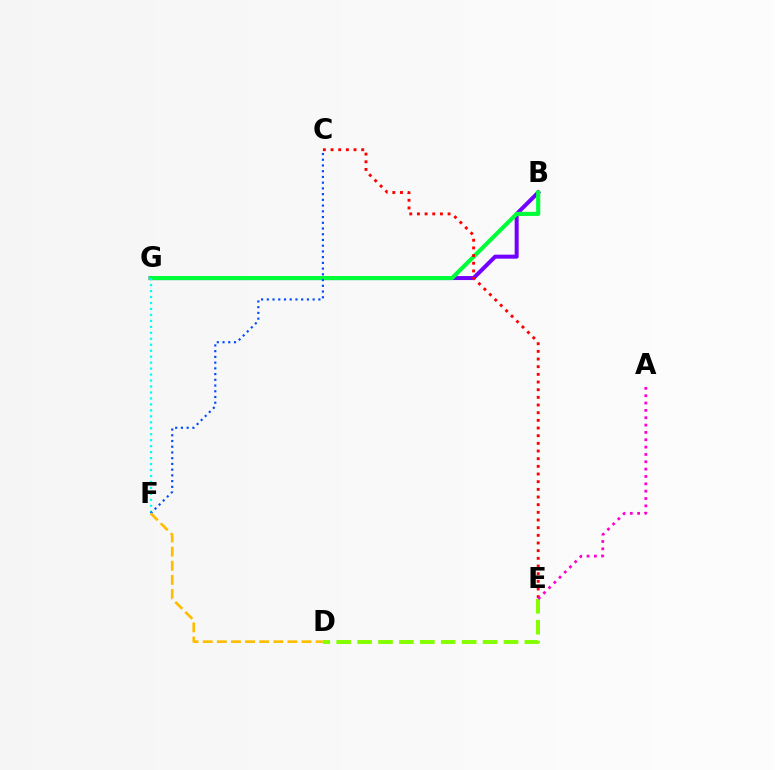{('B', 'G'): [{'color': '#7200ff', 'line_style': 'solid', 'thickness': 2.88}, {'color': '#00ff39', 'line_style': 'solid', 'thickness': 2.97}], ('F', 'G'): [{'color': '#00fff6', 'line_style': 'dotted', 'thickness': 1.62}], ('C', 'E'): [{'color': '#ff0000', 'line_style': 'dotted', 'thickness': 2.08}], ('D', 'E'): [{'color': '#84ff00', 'line_style': 'dashed', 'thickness': 2.84}], ('C', 'F'): [{'color': '#004bff', 'line_style': 'dotted', 'thickness': 1.56}], ('D', 'F'): [{'color': '#ffbd00', 'line_style': 'dashed', 'thickness': 1.92}], ('A', 'E'): [{'color': '#ff00cf', 'line_style': 'dotted', 'thickness': 2.0}]}